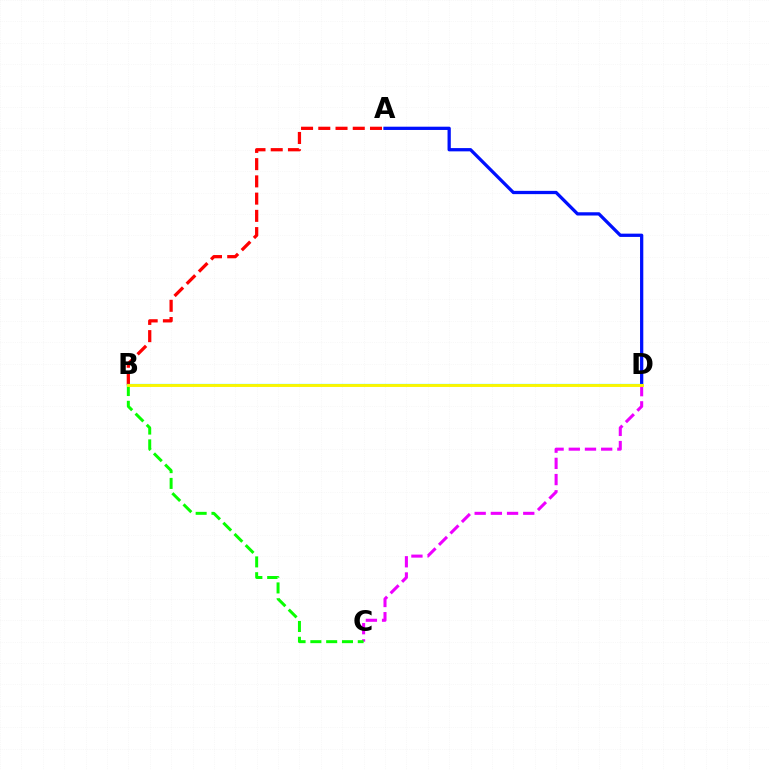{('C', 'D'): [{'color': '#ee00ff', 'line_style': 'dashed', 'thickness': 2.2}], ('A', 'B'): [{'color': '#ff0000', 'line_style': 'dashed', 'thickness': 2.34}], ('A', 'D'): [{'color': '#0010ff', 'line_style': 'solid', 'thickness': 2.35}], ('B', 'C'): [{'color': '#08ff00', 'line_style': 'dashed', 'thickness': 2.15}], ('B', 'D'): [{'color': '#00fff6', 'line_style': 'solid', 'thickness': 1.61}, {'color': '#fcf500', 'line_style': 'solid', 'thickness': 2.09}]}